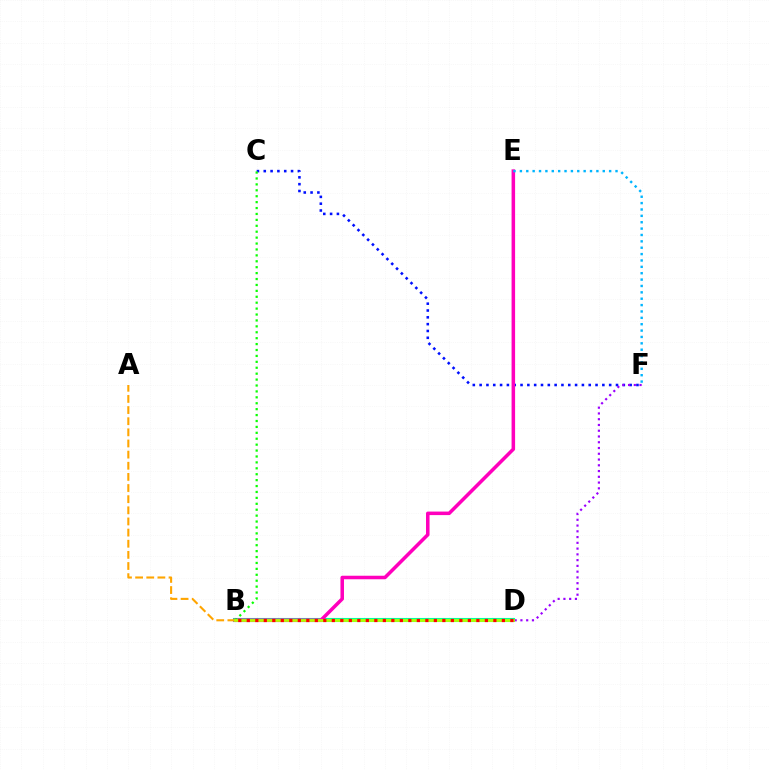{('B', 'D'): [{'color': '#00ff9d', 'line_style': 'solid', 'thickness': 2.94}, {'color': '#b3ff00', 'line_style': 'solid', 'thickness': 1.98}, {'color': '#ff0000', 'line_style': 'dotted', 'thickness': 2.31}], ('C', 'F'): [{'color': '#0010ff', 'line_style': 'dotted', 'thickness': 1.85}], ('B', 'E'): [{'color': '#ff00bd', 'line_style': 'solid', 'thickness': 2.54}], ('A', 'B'): [{'color': '#ffa500', 'line_style': 'dashed', 'thickness': 1.51}], ('D', 'F'): [{'color': '#9b00ff', 'line_style': 'dotted', 'thickness': 1.57}], ('B', 'C'): [{'color': '#08ff00', 'line_style': 'dotted', 'thickness': 1.61}], ('E', 'F'): [{'color': '#00b5ff', 'line_style': 'dotted', 'thickness': 1.73}]}